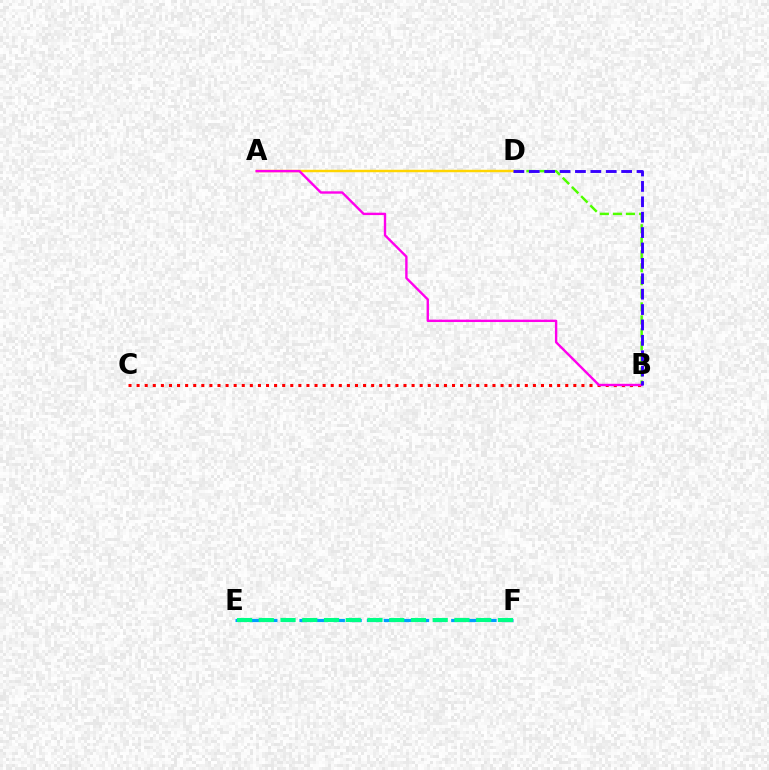{('E', 'F'): [{'color': '#009eff', 'line_style': 'dashed', 'thickness': 2.29}, {'color': '#00ff86', 'line_style': 'dashed', 'thickness': 2.95}], ('B', 'C'): [{'color': '#ff0000', 'line_style': 'dotted', 'thickness': 2.2}], ('B', 'D'): [{'color': '#4fff00', 'line_style': 'dashed', 'thickness': 1.77}, {'color': '#3700ff', 'line_style': 'dashed', 'thickness': 2.09}], ('A', 'D'): [{'color': '#ffd500', 'line_style': 'solid', 'thickness': 1.76}], ('A', 'B'): [{'color': '#ff00ed', 'line_style': 'solid', 'thickness': 1.72}]}